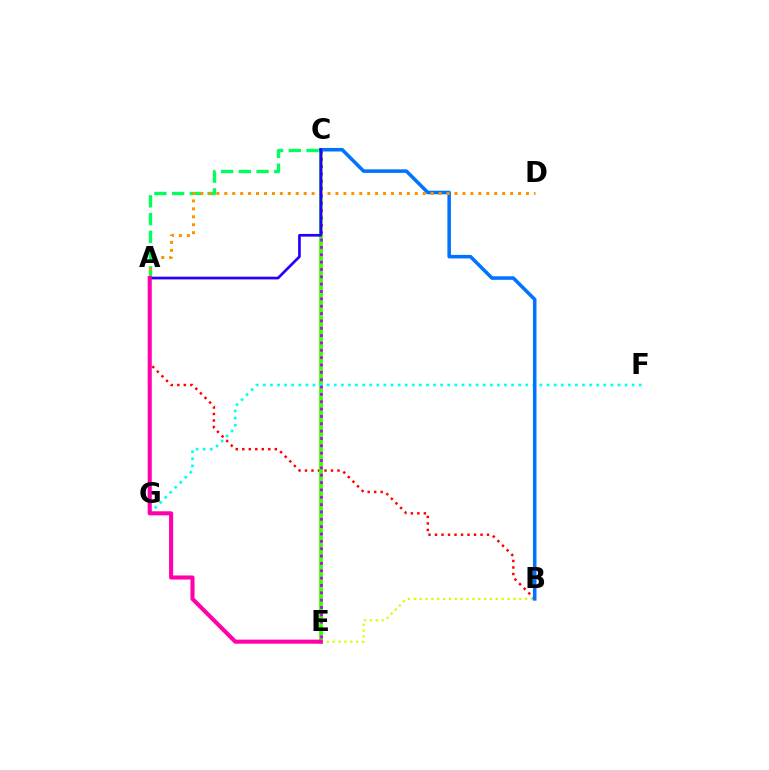{('B', 'E'): [{'color': '#d1ff00', 'line_style': 'dotted', 'thickness': 1.59}], ('A', 'B'): [{'color': '#ff0000', 'line_style': 'dotted', 'thickness': 1.77}], ('C', 'E'): [{'color': '#3dff00', 'line_style': 'solid', 'thickness': 2.73}, {'color': '#b900ff', 'line_style': 'dotted', 'thickness': 2.0}], ('F', 'G'): [{'color': '#00fff6', 'line_style': 'dotted', 'thickness': 1.93}], ('A', 'C'): [{'color': '#00ff5c', 'line_style': 'dashed', 'thickness': 2.41}, {'color': '#2500ff', 'line_style': 'solid', 'thickness': 1.94}], ('B', 'C'): [{'color': '#0074ff', 'line_style': 'solid', 'thickness': 2.55}], ('A', 'D'): [{'color': '#ff9400', 'line_style': 'dotted', 'thickness': 2.16}], ('A', 'E'): [{'color': '#ff00ac', 'line_style': 'solid', 'thickness': 2.94}]}